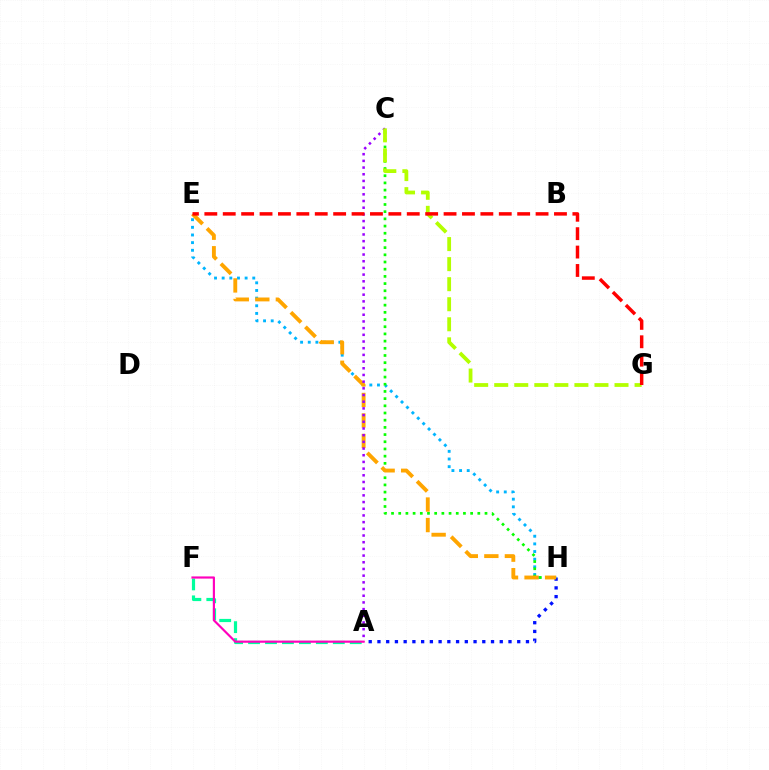{('A', 'F'): [{'color': '#00ff9d', 'line_style': 'dashed', 'thickness': 2.3}, {'color': '#ff00bd', 'line_style': 'solid', 'thickness': 1.56}], ('A', 'H'): [{'color': '#0010ff', 'line_style': 'dotted', 'thickness': 2.37}], ('E', 'H'): [{'color': '#00b5ff', 'line_style': 'dotted', 'thickness': 2.08}, {'color': '#ffa500', 'line_style': 'dashed', 'thickness': 2.79}], ('C', 'H'): [{'color': '#08ff00', 'line_style': 'dotted', 'thickness': 1.95}], ('A', 'C'): [{'color': '#9b00ff', 'line_style': 'dotted', 'thickness': 1.82}], ('C', 'G'): [{'color': '#b3ff00', 'line_style': 'dashed', 'thickness': 2.72}], ('E', 'G'): [{'color': '#ff0000', 'line_style': 'dashed', 'thickness': 2.5}]}